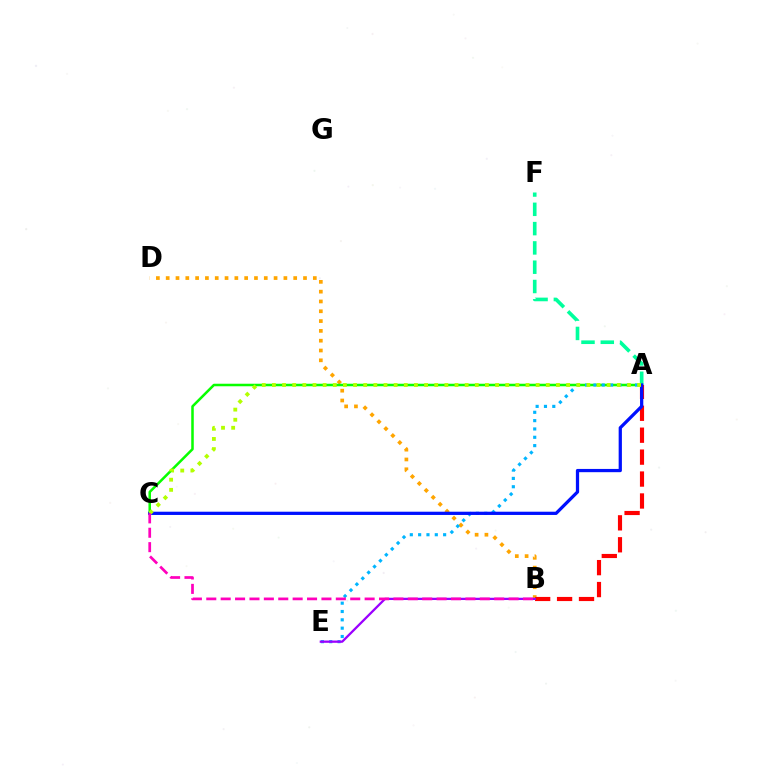{('B', 'D'): [{'color': '#ffa500', 'line_style': 'dotted', 'thickness': 2.66}], ('A', 'C'): [{'color': '#08ff00', 'line_style': 'solid', 'thickness': 1.82}, {'color': '#0010ff', 'line_style': 'solid', 'thickness': 2.34}, {'color': '#b3ff00', 'line_style': 'dotted', 'thickness': 2.76}], ('A', 'B'): [{'color': '#ff0000', 'line_style': 'dashed', 'thickness': 2.98}], ('A', 'F'): [{'color': '#00ff9d', 'line_style': 'dashed', 'thickness': 2.62}], ('A', 'E'): [{'color': '#00b5ff', 'line_style': 'dotted', 'thickness': 2.26}], ('B', 'E'): [{'color': '#9b00ff', 'line_style': 'solid', 'thickness': 1.64}], ('B', 'C'): [{'color': '#ff00bd', 'line_style': 'dashed', 'thickness': 1.96}]}